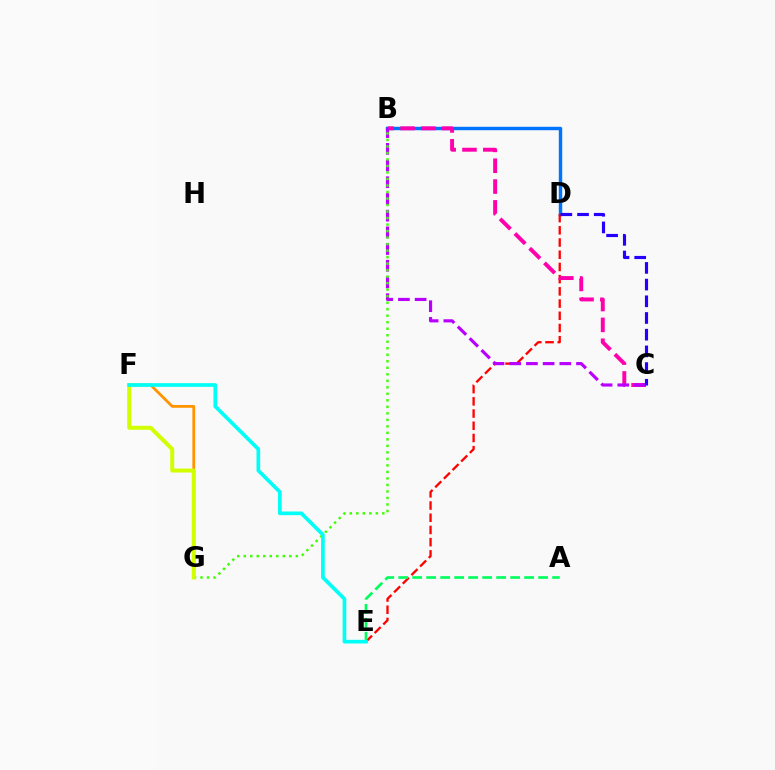{('B', 'D'): [{'color': '#0074ff', 'line_style': 'solid', 'thickness': 2.47}], ('D', 'E'): [{'color': '#ff0000', 'line_style': 'dashed', 'thickness': 1.66}], ('A', 'E'): [{'color': '#00ff5c', 'line_style': 'dashed', 'thickness': 1.9}], ('F', 'G'): [{'color': '#ff9400', 'line_style': 'solid', 'thickness': 2.0}, {'color': '#d1ff00', 'line_style': 'solid', 'thickness': 2.85}], ('B', 'C'): [{'color': '#ff00ac', 'line_style': 'dashed', 'thickness': 2.83}, {'color': '#b900ff', 'line_style': 'dashed', 'thickness': 2.27}], ('B', 'G'): [{'color': '#3dff00', 'line_style': 'dotted', 'thickness': 1.77}], ('C', 'D'): [{'color': '#2500ff', 'line_style': 'dashed', 'thickness': 2.27}], ('E', 'F'): [{'color': '#00fff6', 'line_style': 'solid', 'thickness': 2.65}]}